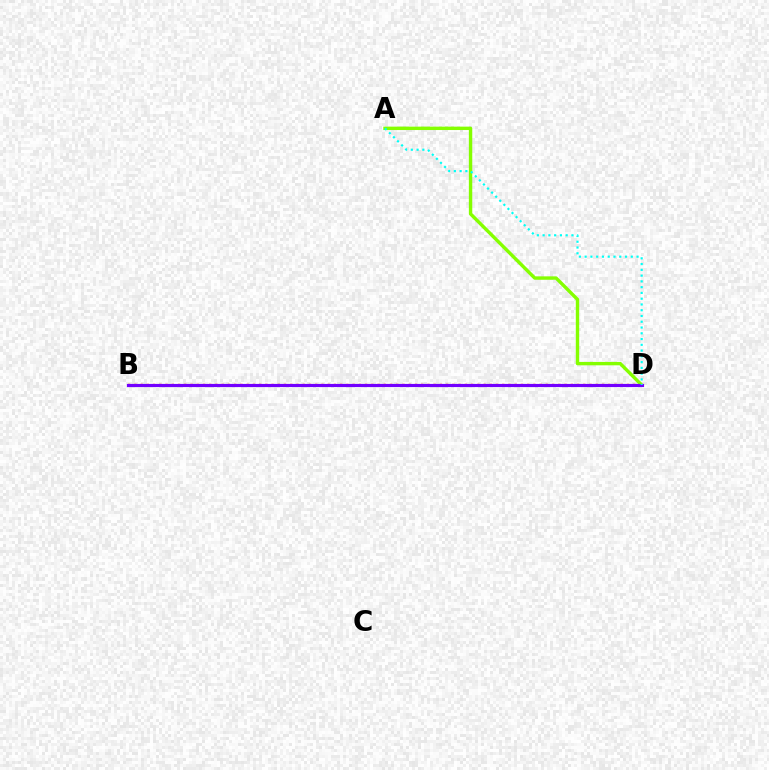{('B', 'D'): [{'color': '#ff0000', 'line_style': 'dotted', 'thickness': 1.69}, {'color': '#7200ff', 'line_style': 'solid', 'thickness': 2.27}], ('A', 'D'): [{'color': '#84ff00', 'line_style': 'solid', 'thickness': 2.45}, {'color': '#00fff6', 'line_style': 'dotted', 'thickness': 1.57}]}